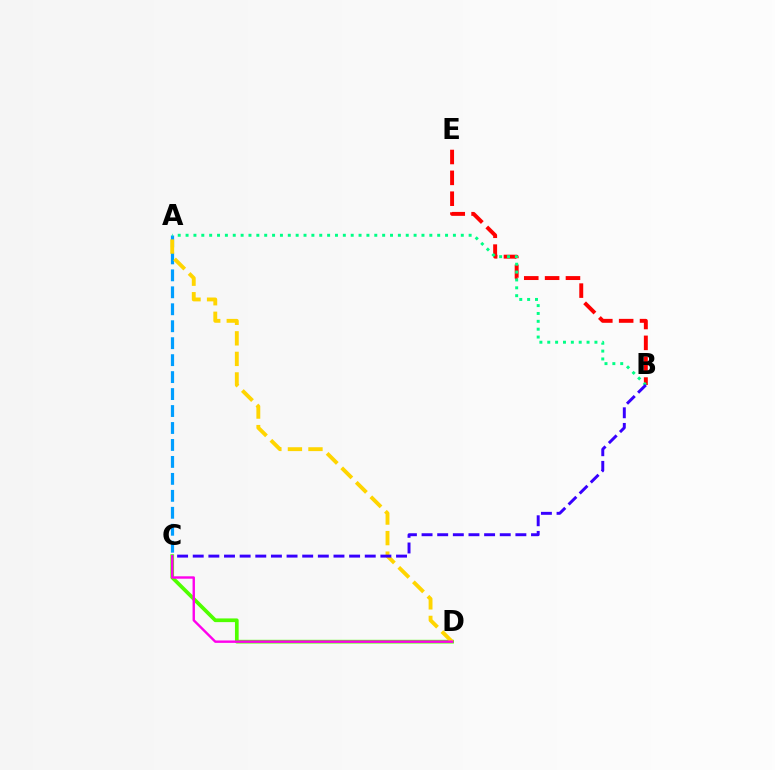{('C', 'D'): [{'color': '#4fff00', 'line_style': 'solid', 'thickness': 2.66}, {'color': '#ff00ed', 'line_style': 'solid', 'thickness': 1.73}], ('A', 'C'): [{'color': '#009eff', 'line_style': 'dashed', 'thickness': 2.3}], ('A', 'D'): [{'color': '#ffd500', 'line_style': 'dashed', 'thickness': 2.79}], ('B', 'E'): [{'color': '#ff0000', 'line_style': 'dashed', 'thickness': 2.83}], ('A', 'B'): [{'color': '#00ff86', 'line_style': 'dotted', 'thickness': 2.14}], ('B', 'C'): [{'color': '#3700ff', 'line_style': 'dashed', 'thickness': 2.12}]}